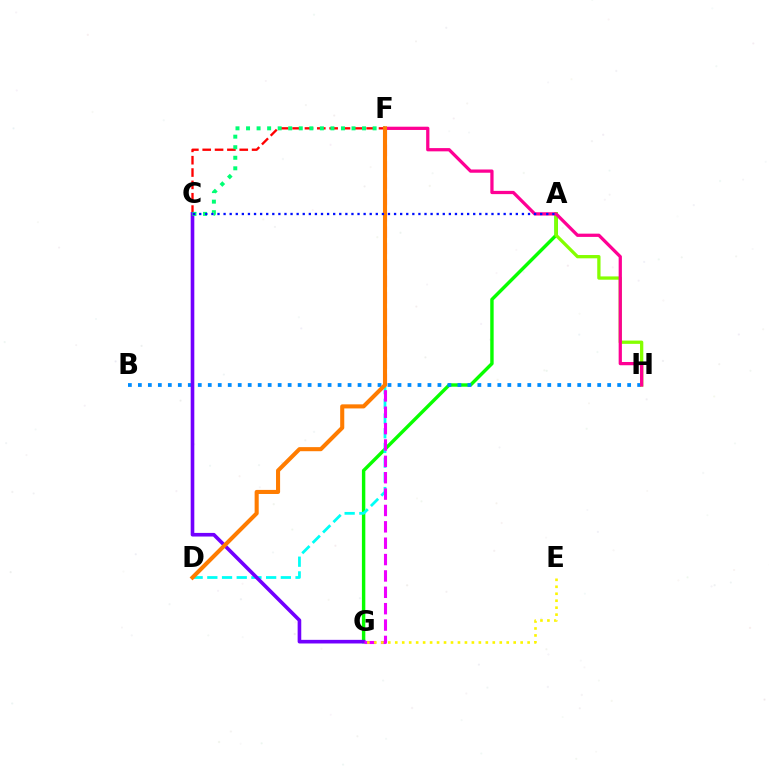{('A', 'G'): [{'color': '#08ff00', 'line_style': 'solid', 'thickness': 2.46}], ('C', 'F'): [{'color': '#ff0000', 'line_style': 'dashed', 'thickness': 1.68}, {'color': '#00ff74', 'line_style': 'dotted', 'thickness': 2.87}], ('B', 'H'): [{'color': '#008cff', 'line_style': 'dotted', 'thickness': 2.71}], ('D', 'F'): [{'color': '#00fff6', 'line_style': 'dashed', 'thickness': 2.0}, {'color': '#ff7c00', 'line_style': 'solid', 'thickness': 2.94}], ('C', 'G'): [{'color': '#7200ff', 'line_style': 'solid', 'thickness': 2.61}], ('A', 'H'): [{'color': '#84ff00', 'line_style': 'solid', 'thickness': 2.36}], ('F', 'G'): [{'color': '#ee00ff', 'line_style': 'dashed', 'thickness': 2.22}], ('E', 'G'): [{'color': '#fcf500', 'line_style': 'dotted', 'thickness': 1.89}], ('F', 'H'): [{'color': '#ff0094', 'line_style': 'solid', 'thickness': 2.34}], ('A', 'C'): [{'color': '#0010ff', 'line_style': 'dotted', 'thickness': 1.65}]}